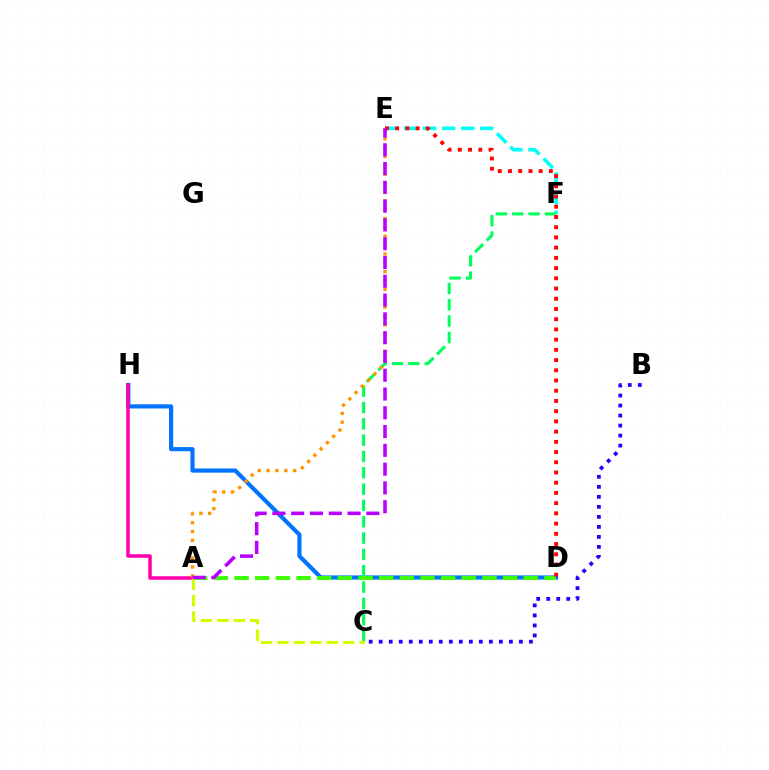{('D', 'H'): [{'color': '#0074ff', 'line_style': 'solid', 'thickness': 3.0}], ('E', 'F'): [{'color': '#00fff6', 'line_style': 'dashed', 'thickness': 2.58}], ('B', 'C'): [{'color': '#2500ff', 'line_style': 'dotted', 'thickness': 2.72}], ('A', 'H'): [{'color': '#ff00ac', 'line_style': 'solid', 'thickness': 2.54}], ('C', 'F'): [{'color': '#00ff5c', 'line_style': 'dashed', 'thickness': 2.22}], ('A', 'D'): [{'color': '#3dff00', 'line_style': 'dashed', 'thickness': 2.81}], ('A', 'C'): [{'color': '#d1ff00', 'line_style': 'dashed', 'thickness': 2.23}], ('A', 'E'): [{'color': '#ff9400', 'line_style': 'dotted', 'thickness': 2.41}, {'color': '#b900ff', 'line_style': 'dashed', 'thickness': 2.55}], ('D', 'E'): [{'color': '#ff0000', 'line_style': 'dotted', 'thickness': 2.78}]}